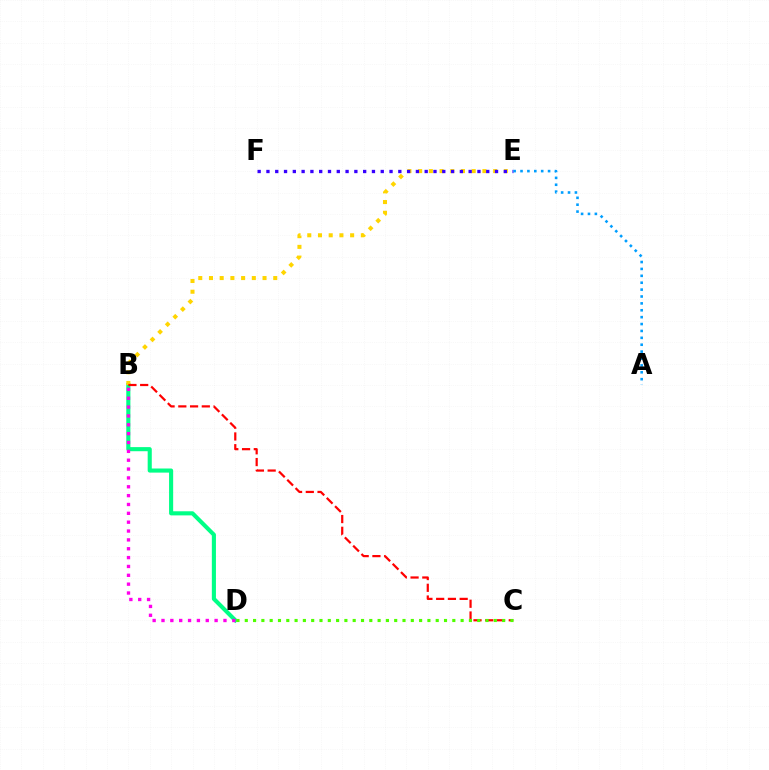{('B', 'D'): [{'color': '#00ff86', 'line_style': 'solid', 'thickness': 2.96}, {'color': '#ff00ed', 'line_style': 'dotted', 'thickness': 2.41}], ('B', 'E'): [{'color': '#ffd500', 'line_style': 'dotted', 'thickness': 2.91}], ('E', 'F'): [{'color': '#3700ff', 'line_style': 'dotted', 'thickness': 2.39}], ('A', 'E'): [{'color': '#009eff', 'line_style': 'dotted', 'thickness': 1.87}], ('B', 'C'): [{'color': '#ff0000', 'line_style': 'dashed', 'thickness': 1.6}], ('C', 'D'): [{'color': '#4fff00', 'line_style': 'dotted', 'thickness': 2.26}]}